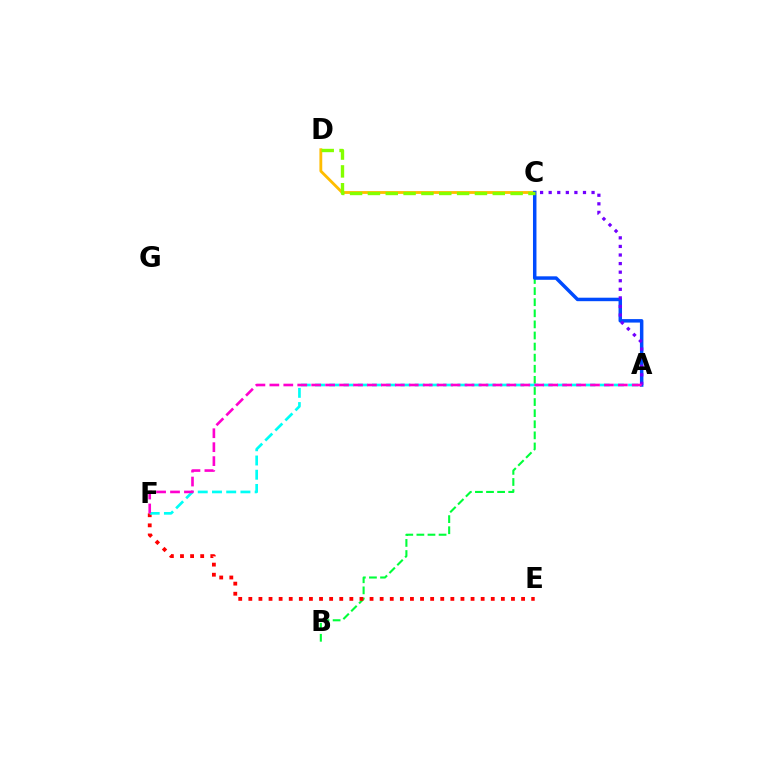{('C', 'D'): [{'color': '#ffbd00', 'line_style': 'solid', 'thickness': 2.04}, {'color': '#84ff00', 'line_style': 'dashed', 'thickness': 2.42}], ('B', 'C'): [{'color': '#00ff39', 'line_style': 'dashed', 'thickness': 1.51}], ('A', 'C'): [{'color': '#004bff', 'line_style': 'solid', 'thickness': 2.51}, {'color': '#7200ff', 'line_style': 'dotted', 'thickness': 2.33}], ('E', 'F'): [{'color': '#ff0000', 'line_style': 'dotted', 'thickness': 2.74}], ('A', 'F'): [{'color': '#00fff6', 'line_style': 'dashed', 'thickness': 1.93}, {'color': '#ff00cf', 'line_style': 'dashed', 'thickness': 1.89}]}